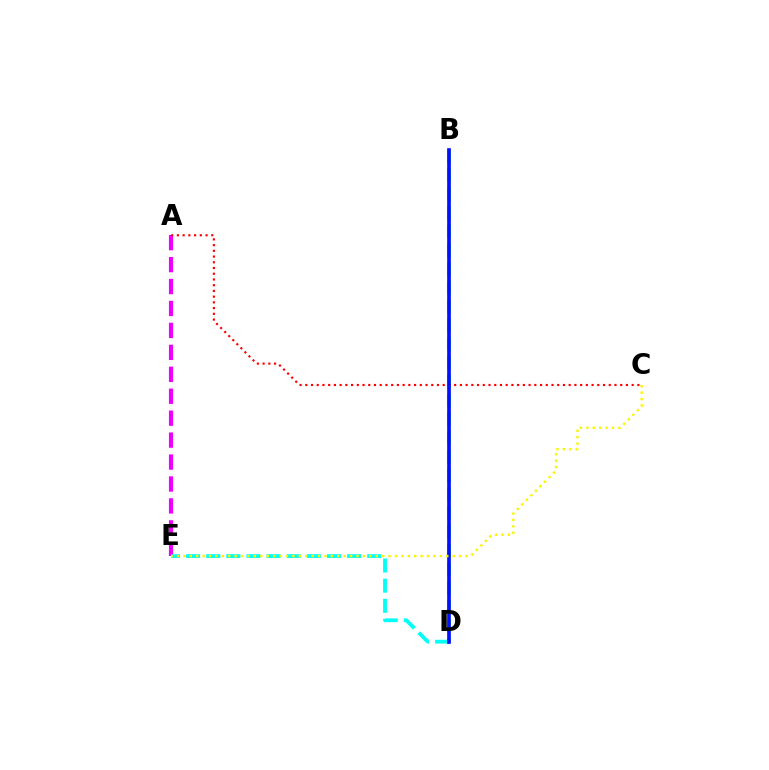{('A', 'E'): [{'color': '#ee00ff', 'line_style': 'dashed', 'thickness': 2.98}], ('B', 'D'): [{'color': '#08ff00', 'line_style': 'dashed', 'thickness': 2.55}, {'color': '#0010ff', 'line_style': 'solid', 'thickness': 2.64}], ('D', 'E'): [{'color': '#00fff6', 'line_style': 'dashed', 'thickness': 2.73}], ('A', 'C'): [{'color': '#ff0000', 'line_style': 'dotted', 'thickness': 1.56}], ('C', 'E'): [{'color': '#fcf500', 'line_style': 'dotted', 'thickness': 1.74}]}